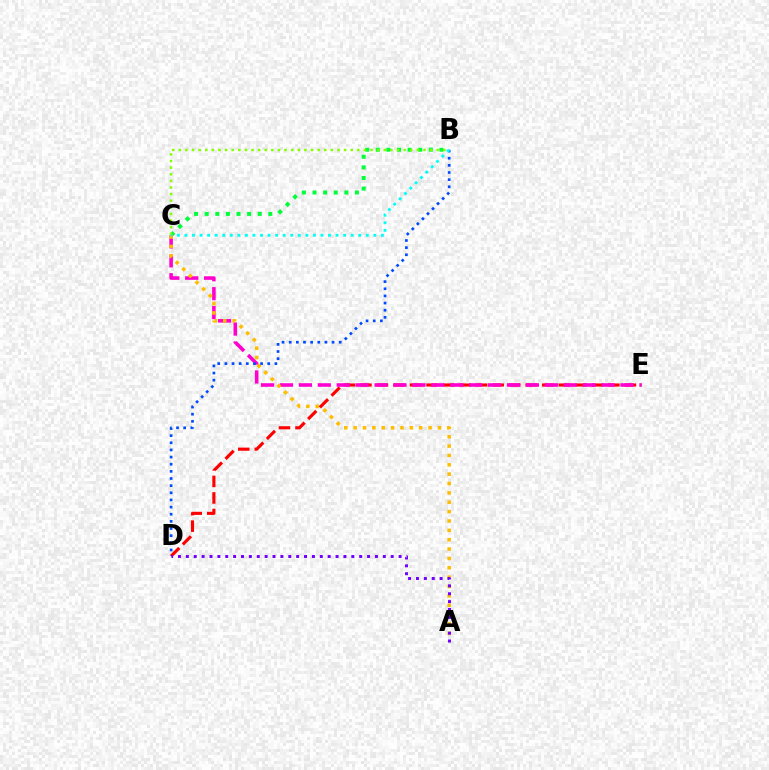{('B', 'C'): [{'color': '#00ff39', 'line_style': 'dotted', 'thickness': 2.88}, {'color': '#84ff00', 'line_style': 'dotted', 'thickness': 1.8}, {'color': '#00fff6', 'line_style': 'dotted', 'thickness': 2.05}], ('D', 'E'): [{'color': '#ff0000', 'line_style': 'dashed', 'thickness': 2.25}], ('C', 'E'): [{'color': '#ff00cf', 'line_style': 'dashed', 'thickness': 2.57}], ('A', 'C'): [{'color': '#ffbd00', 'line_style': 'dotted', 'thickness': 2.54}], ('B', 'D'): [{'color': '#004bff', 'line_style': 'dotted', 'thickness': 1.94}], ('A', 'D'): [{'color': '#7200ff', 'line_style': 'dotted', 'thickness': 2.14}]}